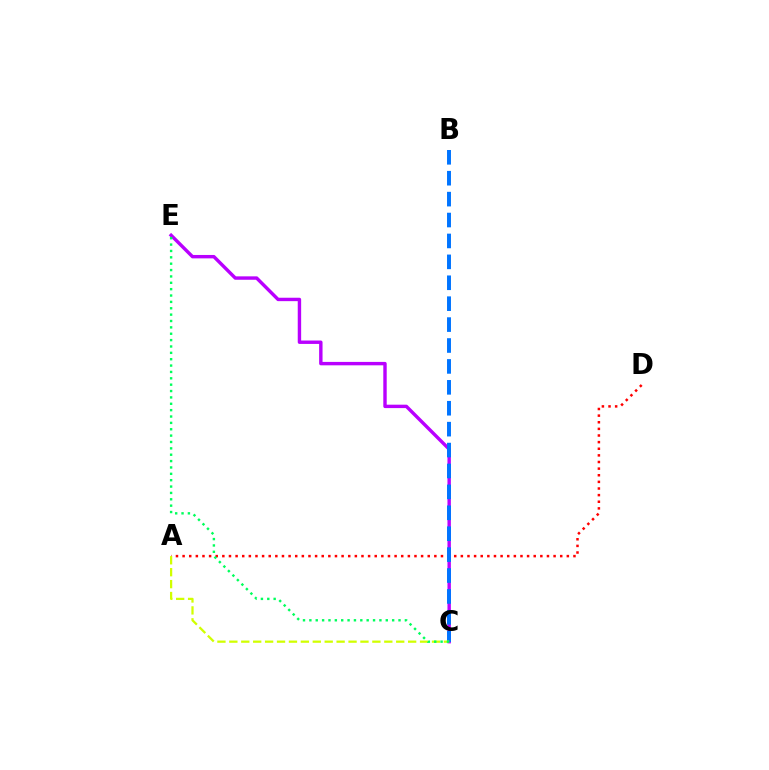{('C', 'E'): [{'color': '#b900ff', 'line_style': 'solid', 'thickness': 2.45}, {'color': '#00ff5c', 'line_style': 'dotted', 'thickness': 1.73}], ('A', 'D'): [{'color': '#ff0000', 'line_style': 'dotted', 'thickness': 1.8}], ('B', 'C'): [{'color': '#0074ff', 'line_style': 'dashed', 'thickness': 2.84}], ('A', 'C'): [{'color': '#d1ff00', 'line_style': 'dashed', 'thickness': 1.62}]}